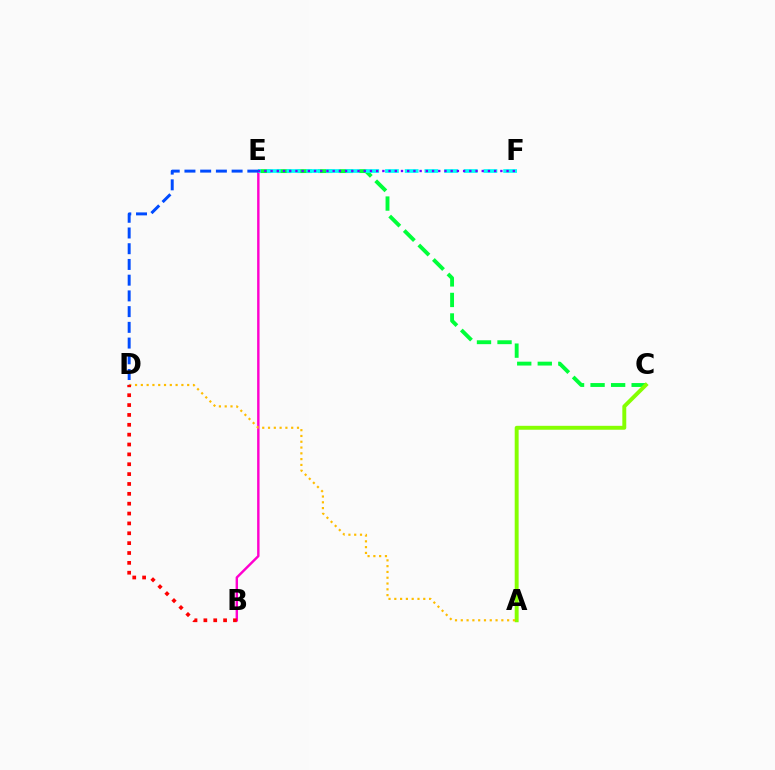{('C', 'E'): [{'color': '#00ff39', 'line_style': 'dashed', 'thickness': 2.79}], ('B', 'E'): [{'color': '#ff00cf', 'line_style': 'solid', 'thickness': 1.75}], ('A', 'C'): [{'color': '#84ff00', 'line_style': 'solid', 'thickness': 2.82}], ('E', 'F'): [{'color': '#00fff6', 'line_style': 'dashed', 'thickness': 2.68}, {'color': '#7200ff', 'line_style': 'dotted', 'thickness': 1.69}], ('A', 'D'): [{'color': '#ffbd00', 'line_style': 'dotted', 'thickness': 1.57}], ('B', 'D'): [{'color': '#ff0000', 'line_style': 'dotted', 'thickness': 2.68}], ('D', 'E'): [{'color': '#004bff', 'line_style': 'dashed', 'thickness': 2.14}]}